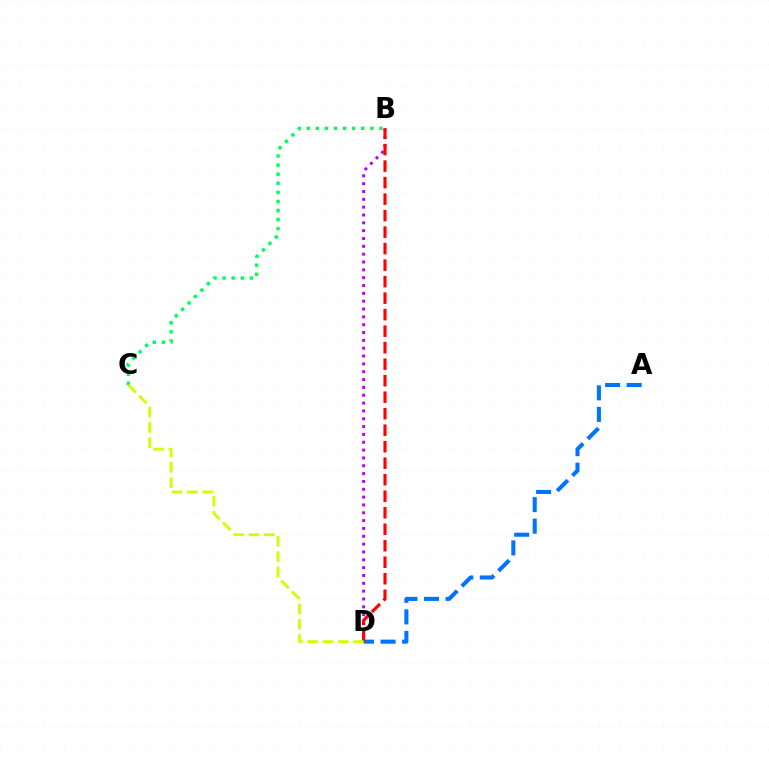{('A', 'D'): [{'color': '#0074ff', 'line_style': 'dashed', 'thickness': 2.93}], ('B', 'D'): [{'color': '#b900ff', 'line_style': 'dotted', 'thickness': 2.13}, {'color': '#ff0000', 'line_style': 'dashed', 'thickness': 2.24}], ('B', 'C'): [{'color': '#00ff5c', 'line_style': 'dotted', 'thickness': 2.47}], ('C', 'D'): [{'color': '#d1ff00', 'line_style': 'dashed', 'thickness': 2.08}]}